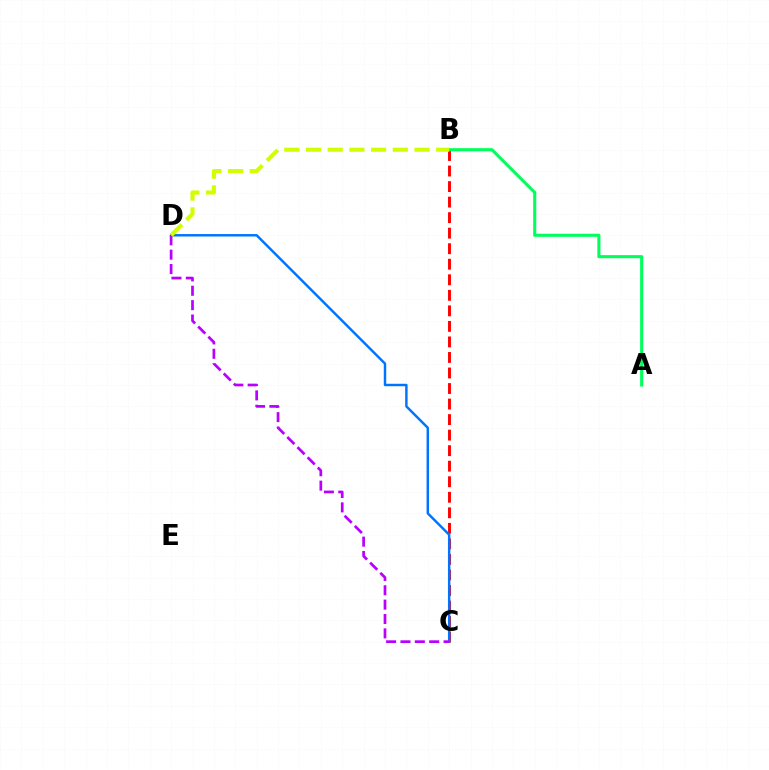{('B', 'C'): [{'color': '#ff0000', 'line_style': 'dashed', 'thickness': 2.11}], ('A', 'B'): [{'color': '#00ff5c', 'line_style': 'solid', 'thickness': 2.23}], ('C', 'D'): [{'color': '#0074ff', 'line_style': 'solid', 'thickness': 1.76}, {'color': '#b900ff', 'line_style': 'dashed', 'thickness': 1.95}], ('B', 'D'): [{'color': '#d1ff00', 'line_style': 'dashed', 'thickness': 2.95}]}